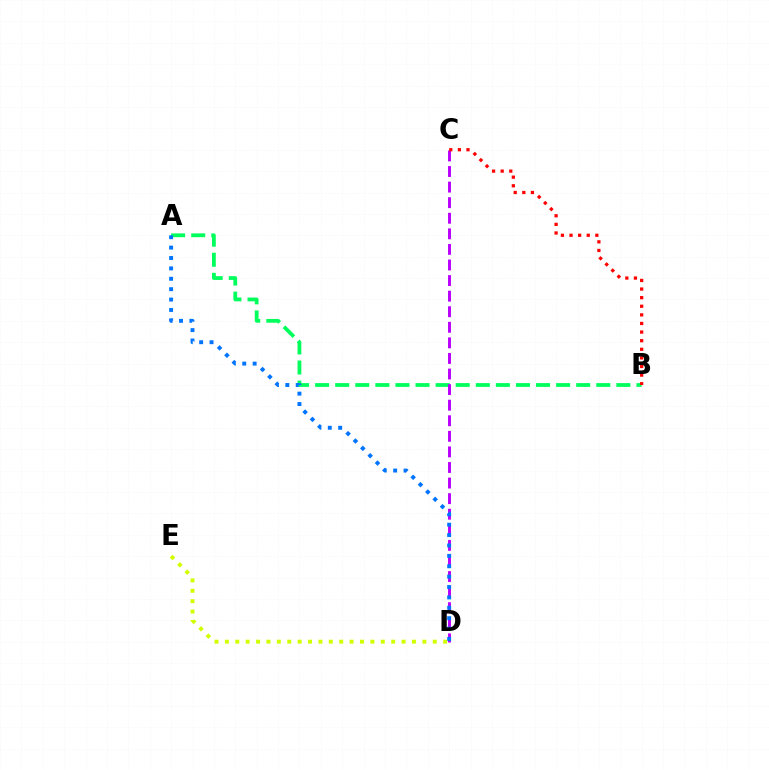{('A', 'B'): [{'color': '#00ff5c', 'line_style': 'dashed', 'thickness': 2.73}], ('C', 'D'): [{'color': '#b900ff', 'line_style': 'dashed', 'thickness': 2.12}], ('B', 'C'): [{'color': '#ff0000', 'line_style': 'dotted', 'thickness': 2.34}], ('D', 'E'): [{'color': '#d1ff00', 'line_style': 'dotted', 'thickness': 2.82}], ('A', 'D'): [{'color': '#0074ff', 'line_style': 'dotted', 'thickness': 2.82}]}